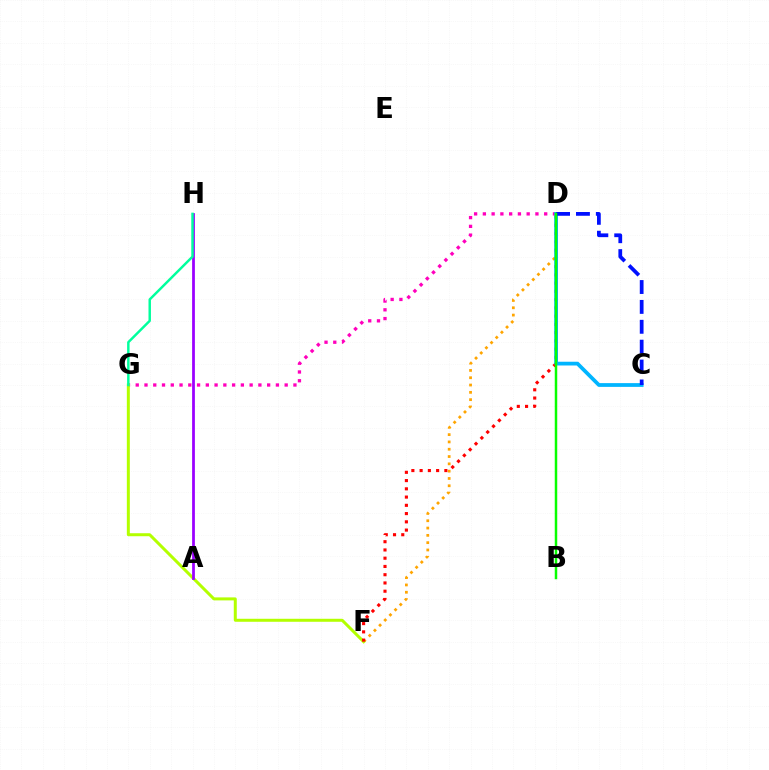{('D', 'G'): [{'color': '#ff00bd', 'line_style': 'dotted', 'thickness': 2.38}], ('D', 'F'): [{'color': '#ffa500', 'line_style': 'dotted', 'thickness': 1.99}, {'color': '#ff0000', 'line_style': 'dotted', 'thickness': 2.24}], ('F', 'G'): [{'color': '#b3ff00', 'line_style': 'solid', 'thickness': 2.16}], ('C', 'D'): [{'color': '#00b5ff', 'line_style': 'solid', 'thickness': 2.7}, {'color': '#0010ff', 'line_style': 'dashed', 'thickness': 2.7}], ('A', 'H'): [{'color': '#9b00ff', 'line_style': 'solid', 'thickness': 1.99}], ('G', 'H'): [{'color': '#00ff9d', 'line_style': 'solid', 'thickness': 1.77}], ('B', 'D'): [{'color': '#08ff00', 'line_style': 'solid', 'thickness': 1.79}]}